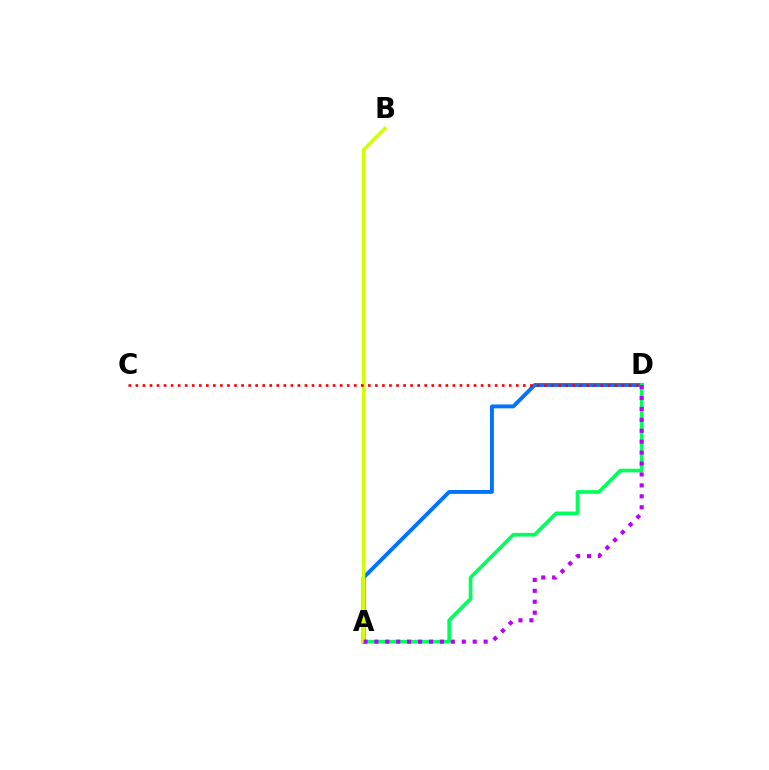{('A', 'D'): [{'color': '#0074ff', 'line_style': 'solid', 'thickness': 2.8}, {'color': '#00ff5c', 'line_style': 'solid', 'thickness': 2.62}, {'color': '#b900ff', 'line_style': 'dotted', 'thickness': 2.97}], ('A', 'B'): [{'color': '#d1ff00', 'line_style': 'solid', 'thickness': 2.41}], ('C', 'D'): [{'color': '#ff0000', 'line_style': 'dotted', 'thickness': 1.91}]}